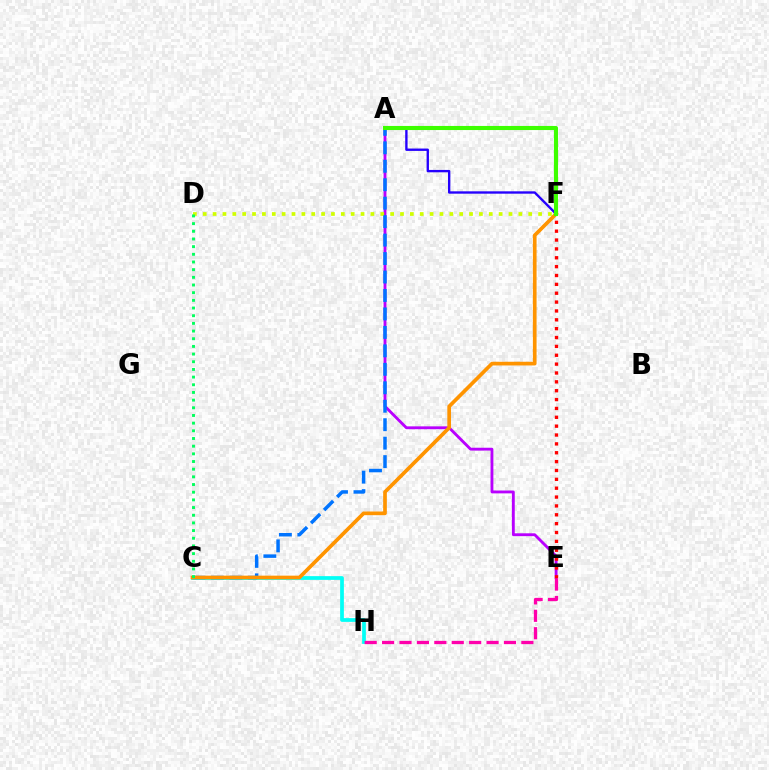{('A', 'F'): [{'color': '#2500ff', 'line_style': 'solid', 'thickness': 1.7}, {'color': '#3dff00', 'line_style': 'solid', 'thickness': 2.95}], ('A', 'E'): [{'color': '#b900ff', 'line_style': 'solid', 'thickness': 2.05}], ('C', 'H'): [{'color': '#00fff6', 'line_style': 'solid', 'thickness': 2.69}], ('D', 'F'): [{'color': '#d1ff00', 'line_style': 'dotted', 'thickness': 2.68}], ('A', 'C'): [{'color': '#0074ff', 'line_style': 'dashed', 'thickness': 2.51}], ('E', 'F'): [{'color': '#ff0000', 'line_style': 'dotted', 'thickness': 2.41}], ('C', 'F'): [{'color': '#ff9400', 'line_style': 'solid', 'thickness': 2.66}], ('C', 'D'): [{'color': '#00ff5c', 'line_style': 'dotted', 'thickness': 2.08}], ('E', 'H'): [{'color': '#ff00ac', 'line_style': 'dashed', 'thickness': 2.37}]}